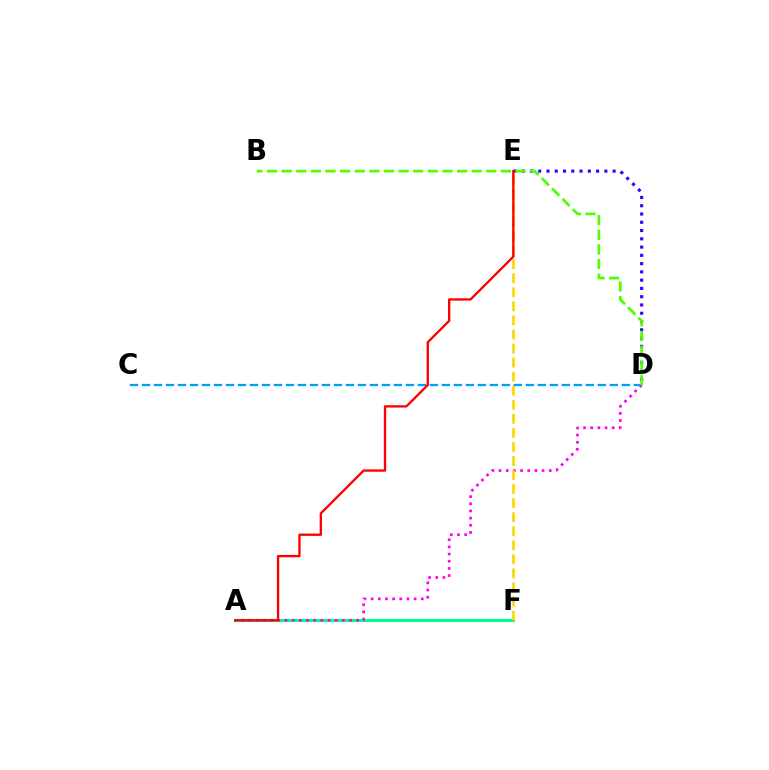{('A', 'F'): [{'color': '#00ff86', 'line_style': 'solid', 'thickness': 2.25}], ('A', 'D'): [{'color': '#ff00ed', 'line_style': 'dotted', 'thickness': 1.95}], ('D', 'E'): [{'color': '#3700ff', 'line_style': 'dotted', 'thickness': 2.25}], ('E', 'F'): [{'color': '#ffd500', 'line_style': 'dashed', 'thickness': 1.91}], ('C', 'D'): [{'color': '#009eff', 'line_style': 'dashed', 'thickness': 1.63}], ('A', 'E'): [{'color': '#ff0000', 'line_style': 'solid', 'thickness': 1.68}], ('B', 'D'): [{'color': '#4fff00', 'line_style': 'dashed', 'thickness': 1.99}]}